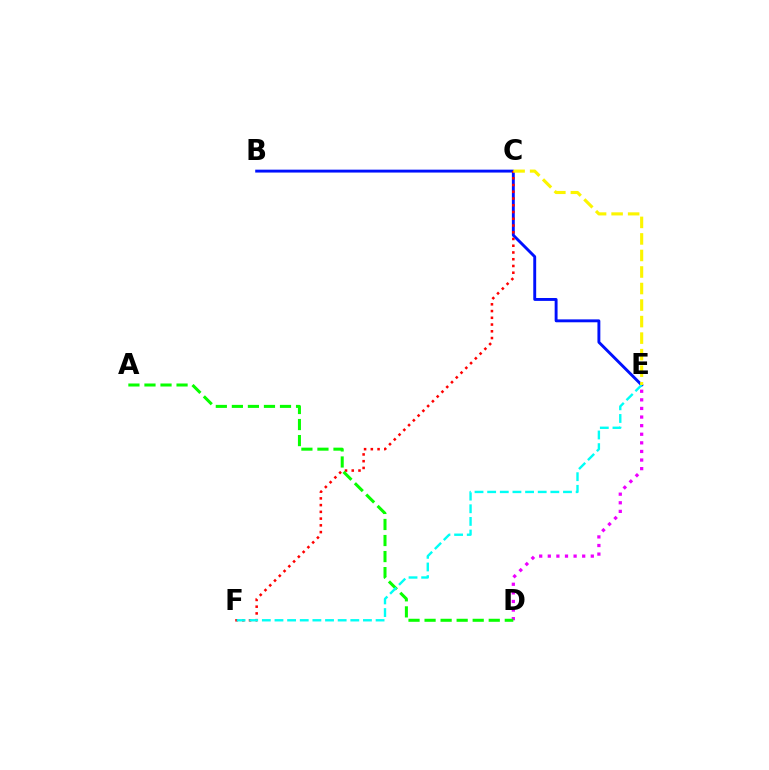{('D', 'E'): [{'color': '#ee00ff', 'line_style': 'dotted', 'thickness': 2.34}], ('B', 'E'): [{'color': '#0010ff', 'line_style': 'solid', 'thickness': 2.09}], ('C', 'F'): [{'color': '#ff0000', 'line_style': 'dotted', 'thickness': 1.83}], ('A', 'D'): [{'color': '#08ff00', 'line_style': 'dashed', 'thickness': 2.18}], ('E', 'F'): [{'color': '#00fff6', 'line_style': 'dashed', 'thickness': 1.72}], ('C', 'E'): [{'color': '#fcf500', 'line_style': 'dashed', 'thickness': 2.25}]}